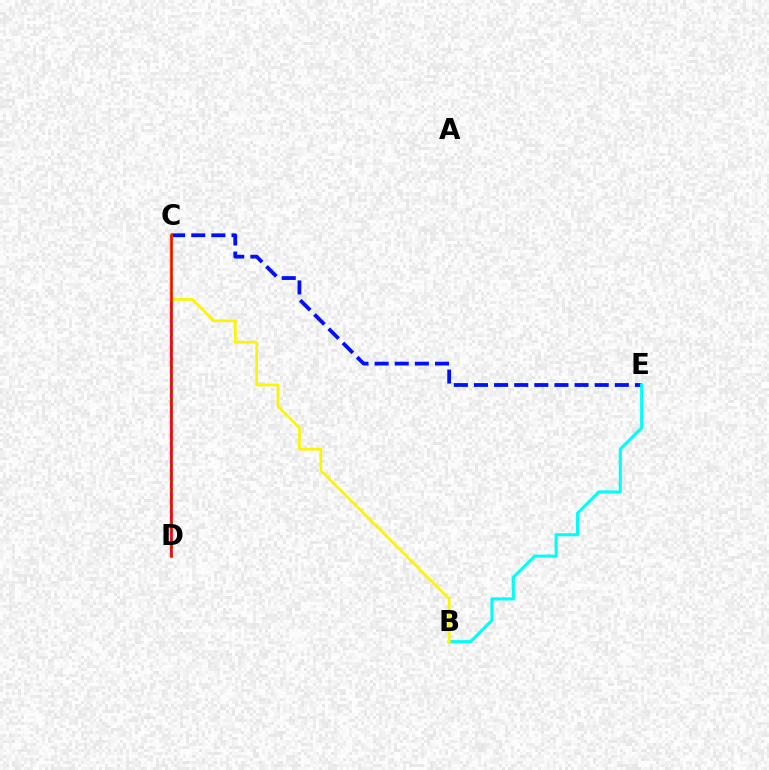{('C', 'D'): [{'color': '#ee00ff', 'line_style': 'solid', 'thickness': 1.67}, {'color': '#08ff00', 'line_style': 'dotted', 'thickness': 2.22}, {'color': '#ff0000', 'line_style': 'solid', 'thickness': 1.83}], ('C', 'E'): [{'color': '#0010ff', 'line_style': 'dashed', 'thickness': 2.73}], ('B', 'E'): [{'color': '#00fff6', 'line_style': 'solid', 'thickness': 2.23}], ('B', 'C'): [{'color': '#fcf500', 'line_style': 'solid', 'thickness': 1.94}]}